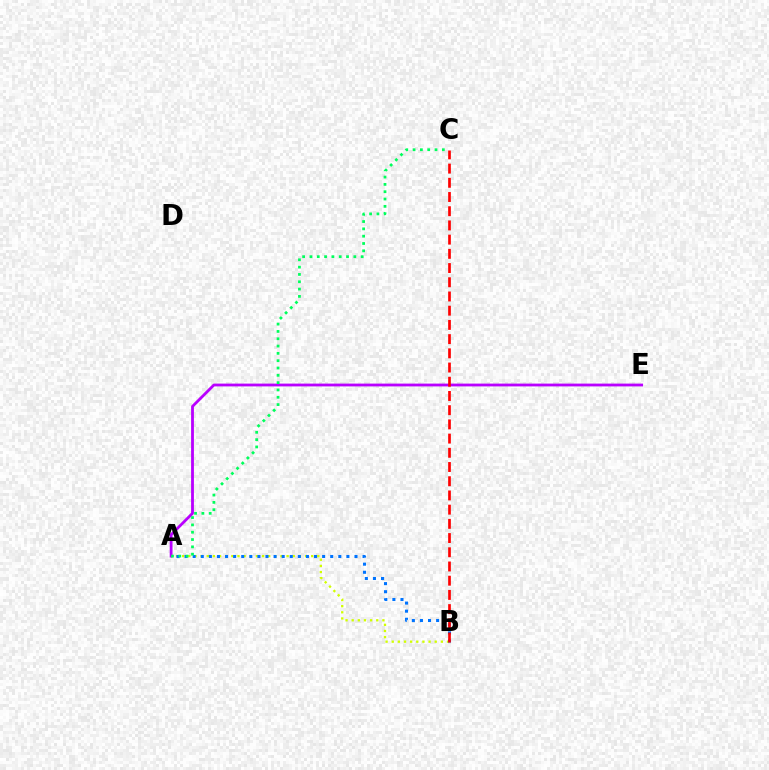{('A', 'B'): [{'color': '#d1ff00', 'line_style': 'dotted', 'thickness': 1.67}, {'color': '#0074ff', 'line_style': 'dotted', 'thickness': 2.2}], ('A', 'E'): [{'color': '#b900ff', 'line_style': 'solid', 'thickness': 2.02}], ('A', 'C'): [{'color': '#00ff5c', 'line_style': 'dotted', 'thickness': 1.99}], ('B', 'C'): [{'color': '#ff0000', 'line_style': 'dashed', 'thickness': 1.93}]}